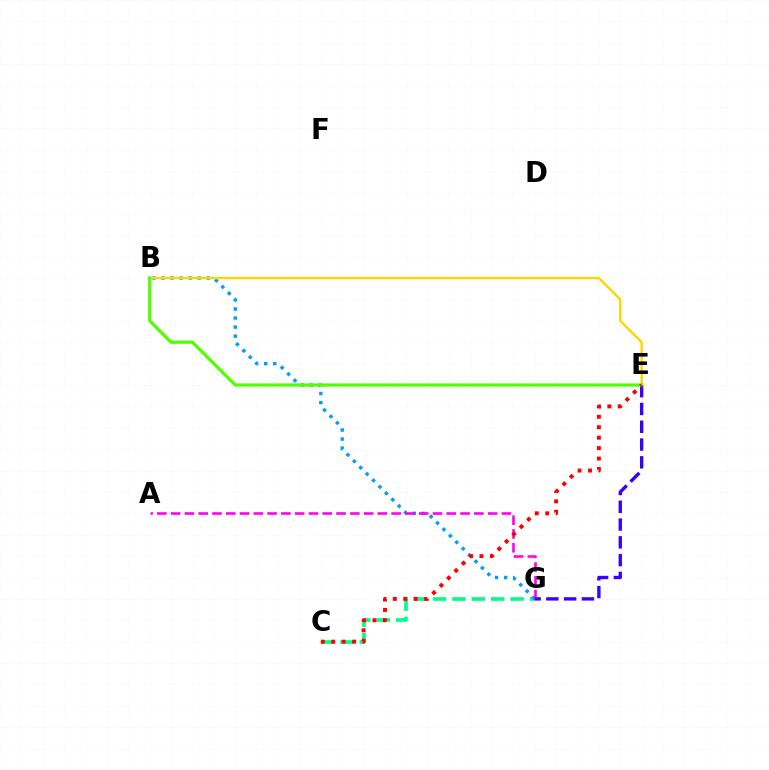{('C', 'G'): [{'color': '#00ff86', 'line_style': 'dashed', 'thickness': 2.63}], ('B', 'G'): [{'color': '#009eff', 'line_style': 'dotted', 'thickness': 2.46}], ('B', 'E'): [{'color': '#ffd500', 'line_style': 'solid', 'thickness': 1.73}, {'color': '#4fff00', 'line_style': 'solid', 'thickness': 2.31}], ('A', 'G'): [{'color': '#ff00ed', 'line_style': 'dashed', 'thickness': 1.87}], ('E', 'G'): [{'color': '#3700ff', 'line_style': 'dashed', 'thickness': 2.42}], ('C', 'E'): [{'color': '#ff0000', 'line_style': 'dotted', 'thickness': 2.84}]}